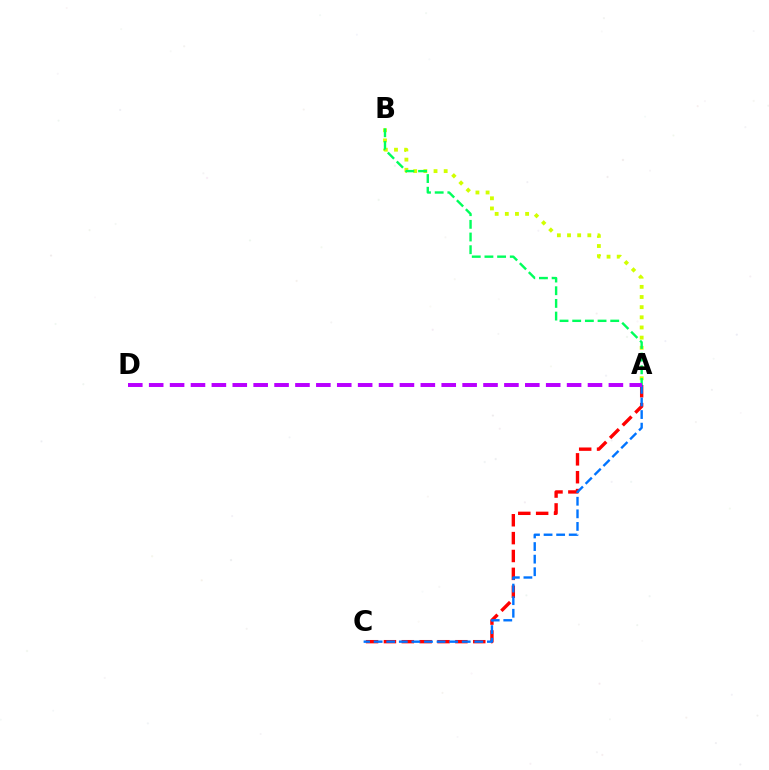{('A', 'B'): [{'color': '#d1ff00', 'line_style': 'dotted', 'thickness': 2.76}, {'color': '#00ff5c', 'line_style': 'dashed', 'thickness': 1.72}], ('A', 'C'): [{'color': '#ff0000', 'line_style': 'dashed', 'thickness': 2.43}, {'color': '#0074ff', 'line_style': 'dashed', 'thickness': 1.71}], ('A', 'D'): [{'color': '#b900ff', 'line_style': 'dashed', 'thickness': 2.84}]}